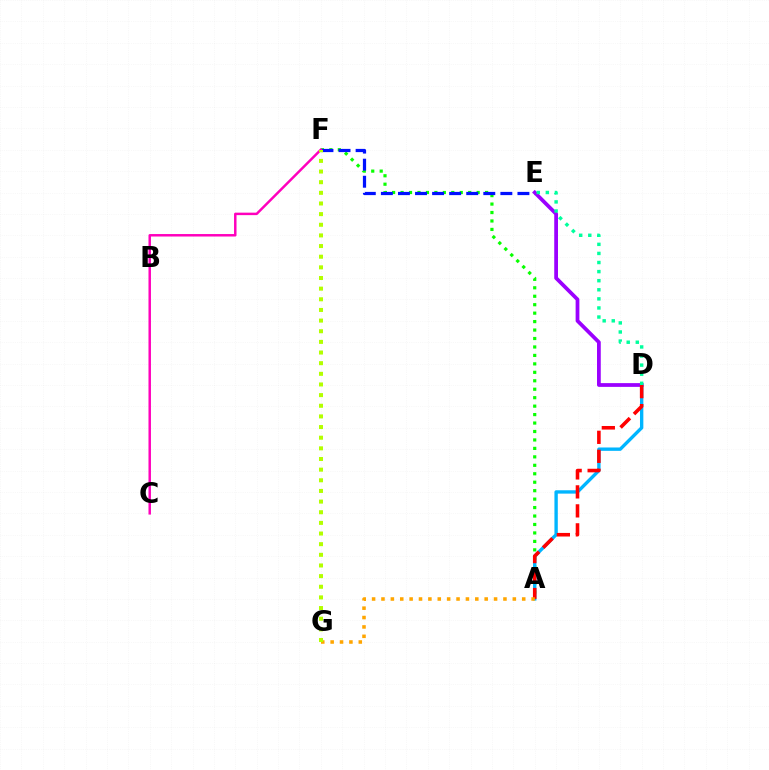{('A', 'F'): [{'color': '#08ff00', 'line_style': 'dotted', 'thickness': 2.3}], ('E', 'F'): [{'color': '#0010ff', 'line_style': 'dashed', 'thickness': 2.32}], ('A', 'D'): [{'color': '#00b5ff', 'line_style': 'solid', 'thickness': 2.42}, {'color': '#ff0000', 'line_style': 'dashed', 'thickness': 2.58}], ('D', 'E'): [{'color': '#9b00ff', 'line_style': 'solid', 'thickness': 2.7}, {'color': '#00ff9d', 'line_style': 'dotted', 'thickness': 2.47}], ('A', 'G'): [{'color': '#ffa500', 'line_style': 'dotted', 'thickness': 2.55}], ('C', 'F'): [{'color': '#ff00bd', 'line_style': 'solid', 'thickness': 1.78}], ('F', 'G'): [{'color': '#b3ff00', 'line_style': 'dotted', 'thickness': 2.89}]}